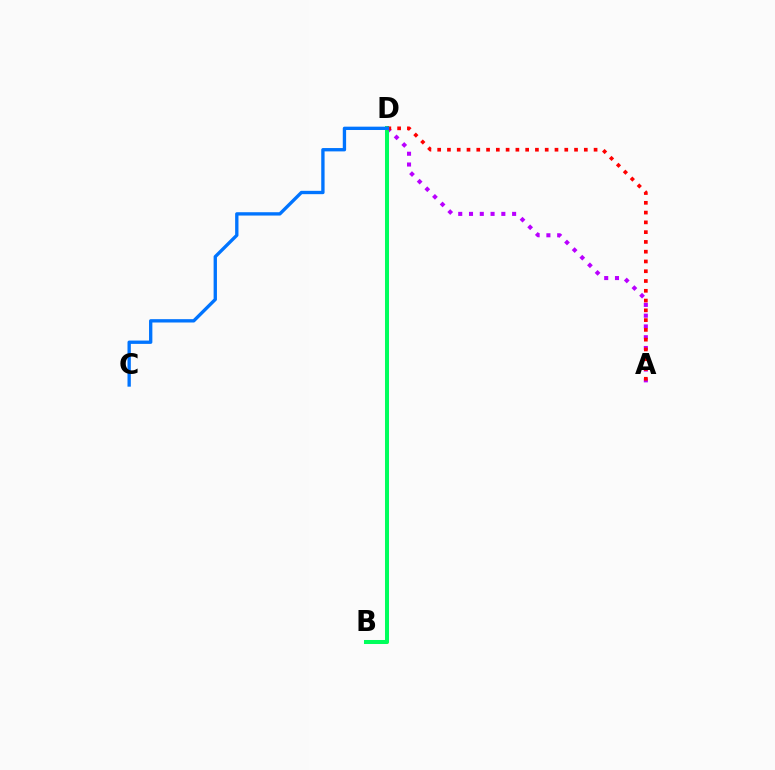{('A', 'D'): [{'color': '#b900ff', 'line_style': 'dotted', 'thickness': 2.93}, {'color': '#ff0000', 'line_style': 'dotted', 'thickness': 2.66}], ('B', 'D'): [{'color': '#d1ff00', 'line_style': 'dashed', 'thickness': 2.77}, {'color': '#00ff5c', 'line_style': 'solid', 'thickness': 2.9}], ('C', 'D'): [{'color': '#0074ff', 'line_style': 'solid', 'thickness': 2.4}]}